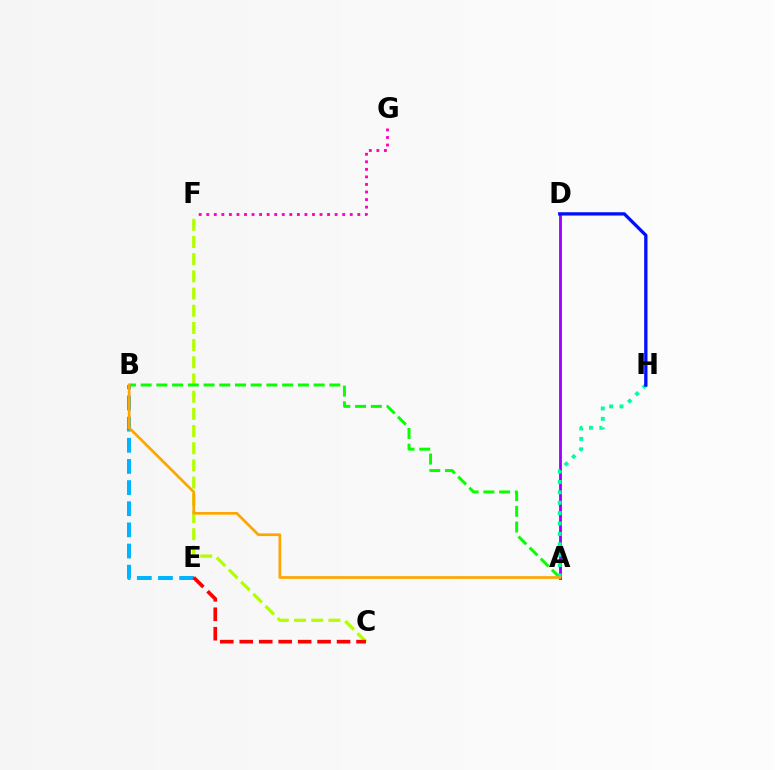{('A', 'D'): [{'color': '#9b00ff', 'line_style': 'solid', 'thickness': 2.03}], ('F', 'G'): [{'color': '#ff00bd', 'line_style': 'dotted', 'thickness': 2.05}], ('C', 'F'): [{'color': '#b3ff00', 'line_style': 'dashed', 'thickness': 2.33}], ('A', 'B'): [{'color': '#08ff00', 'line_style': 'dashed', 'thickness': 2.14}, {'color': '#ffa500', 'line_style': 'solid', 'thickness': 1.95}], ('A', 'H'): [{'color': '#00ff9d', 'line_style': 'dotted', 'thickness': 2.82}], ('B', 'E'): [{'color': '#00b5ff', 'line_style': 'dashed', 'thickness': 2.87}], ('D', 'H'): [{'color': '#0010ff', 'line_style': 'solid', 'thickness': 2.38}], ('C', 'E'): [{'color': '#ff0000', 'line_style': 'dashed', 'thickness': 2.64}]}